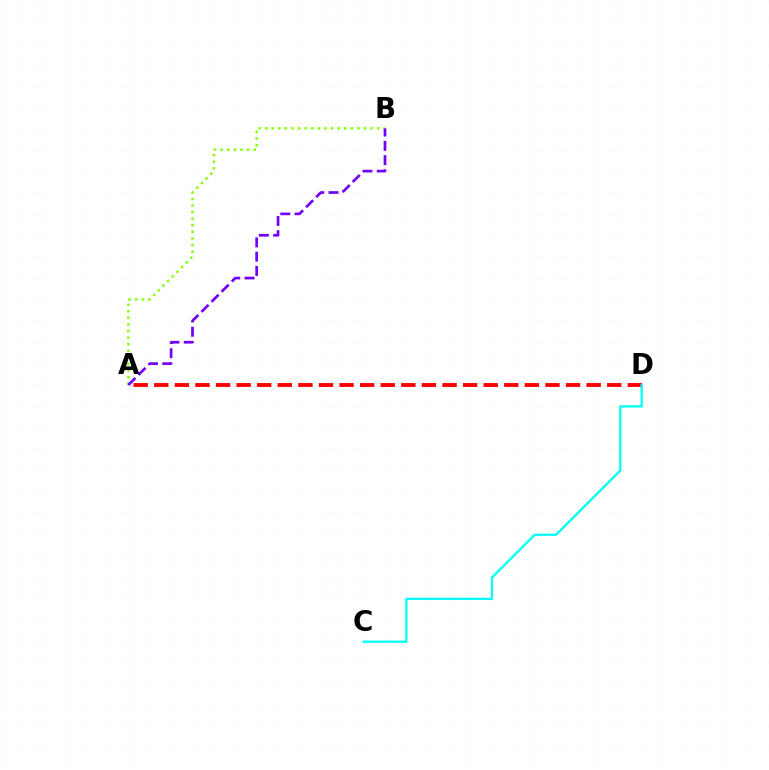{('A', 'D'): [{'color': '#ff0000', 'line_style': 'dashed', 'thickness': 2.8}], ('A', 'B'): [{'color': '#84ff00', 'line_style': 'dotted', 'thickness': 1.79}, {'color': '#7200ff', 'line_style': 'dashed', 'thickness': 1.94}], ('C', 'D'): [{'color': '#00fff6', 'line_style': 'solid', 'thickness': 1.64}]}